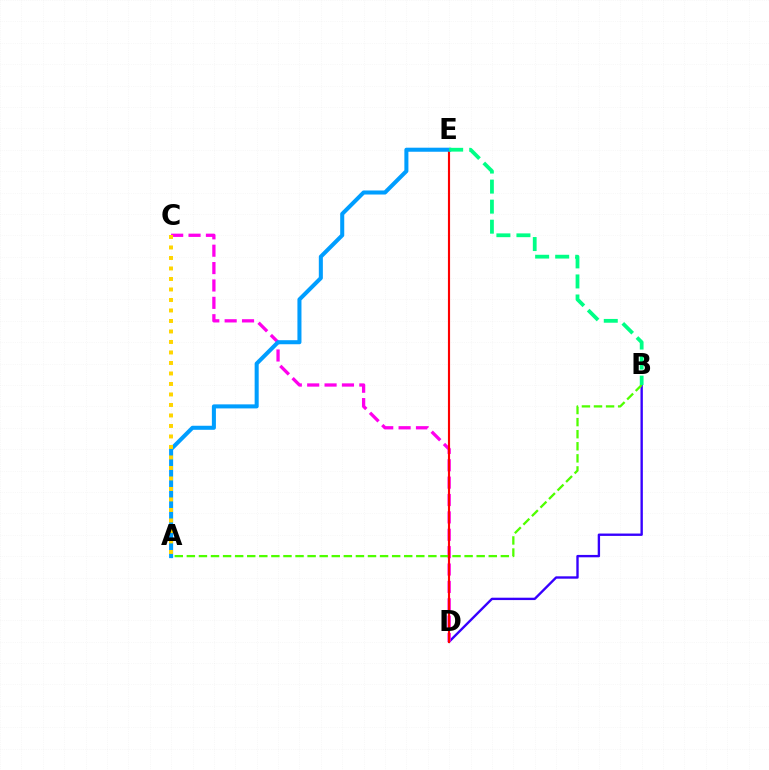{('B', 'D'): [{'color': '#3700ff', 'line_style': 'solid', 'thickness': 1.71}], ('C', 'D'): [{'color': '#ff00ed', 'line_style': 'dashed', 'thickness': 2.36}], ('A', 'B'): [{'color': '#4fff00', 'line_style': 'dashed', 'thickness': 1.64}], ('D', 'E'): [{'color': '#ff0000', 'line_style': 'solid', 'thickness': 1.55}], ('A', 'E'): [{'color': '#009eff', 'line_style': 'solid', 'thickness': 2.91}], ('A', 'C'): [{'color': '#ffd500', 'line_style': 'dotted', 'thickness': 2.85}], ('B', 'E'): [{'color': '#00ff86', 'line_style': 'dashed', 'thickness': 2.72}]}